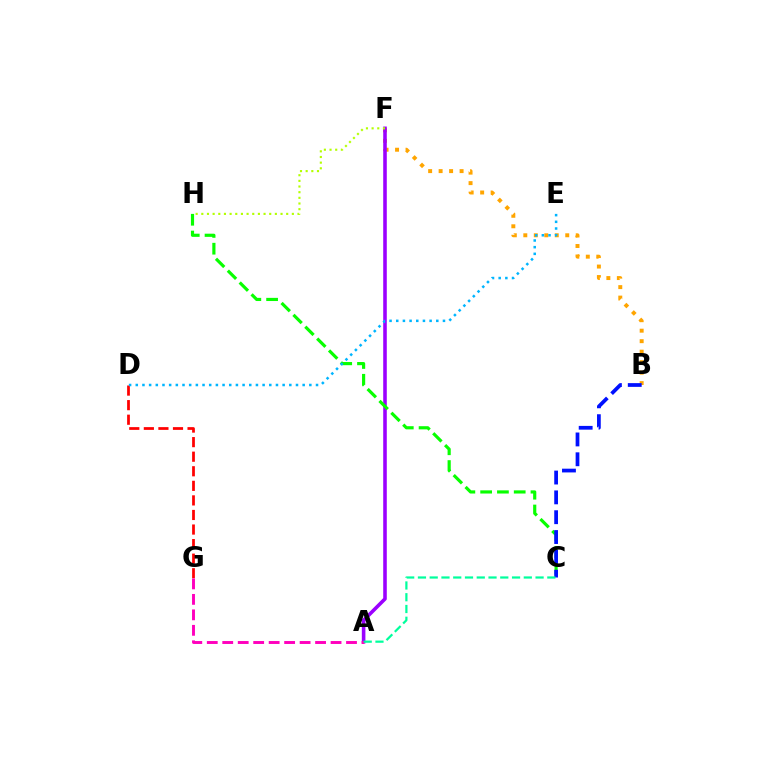{('B', 'F'): [{'color': '#ffa500', 'line_style': 'dotted', 'thickness': 2.85}], ('D', 'G'): [{'color': '#ff0000', 'line_style': 'dashed', 'thickness': 1.98}], ('A', 'F'): [{'color': '#9b00ff', 'line_style': 'solid', 'thickness': 2.58}], ('C', 'H'): [{'color': '#08ff00', 'line_style': 'dashed', 'thickness': 2.28}], ('B', 'C'): [{'color': '#0010ff', 'line_style': 'dashed', 'thickness': 2.69}], ('F', 'H'): [{'color': '#b3ff00', 'line_style': 'dotted', 'thickness': 1.54}], ('A', 'G'): [{'color': '#ff00bd', 'line_style': 'dashed', 'thickness': 2.1}], ('D', 'E'): [{'color': '#00b5ff', 'line_style': 'dotted', 'thickness': 1.81}], ('A', 'C'): [{'color': '#00ff9d', 'line_style': 'dashed', 'thickness': 1.6}]}